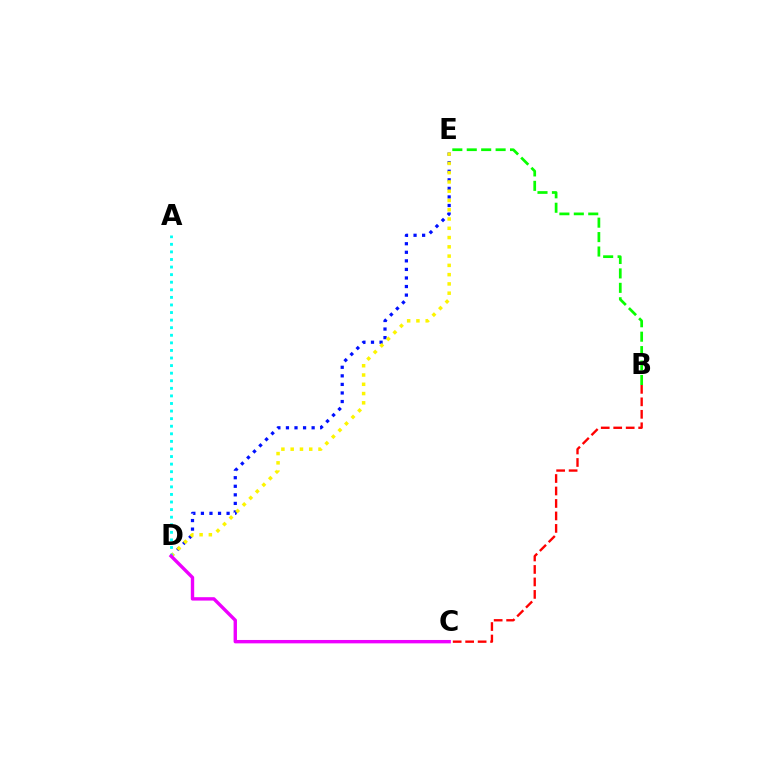{('D', 'E'): [{'color': '#0010ff', 'line_style': 'dotted', 'thickness': 2.33}, {'color': '#fcf500', 'line_style': 'dotted', 'thickness': 2.52}], ('A', 'D'): [{'color': '#00fff6', 'line_style': 'dotted', 'thickness': 2.06}], ('C', 'D'): [{'color': '#ee00ff', 'line_style': 'solid', 'thickness': 2.44}], ('B', 'E'): [{'color': '#08ff00', 'line_style': 'dashed', 'thickness': 1.96}], ('B', 'C'): [{'color': '#ff0000', 'line_style': 'dashed', 'thickness': 1.69}]}